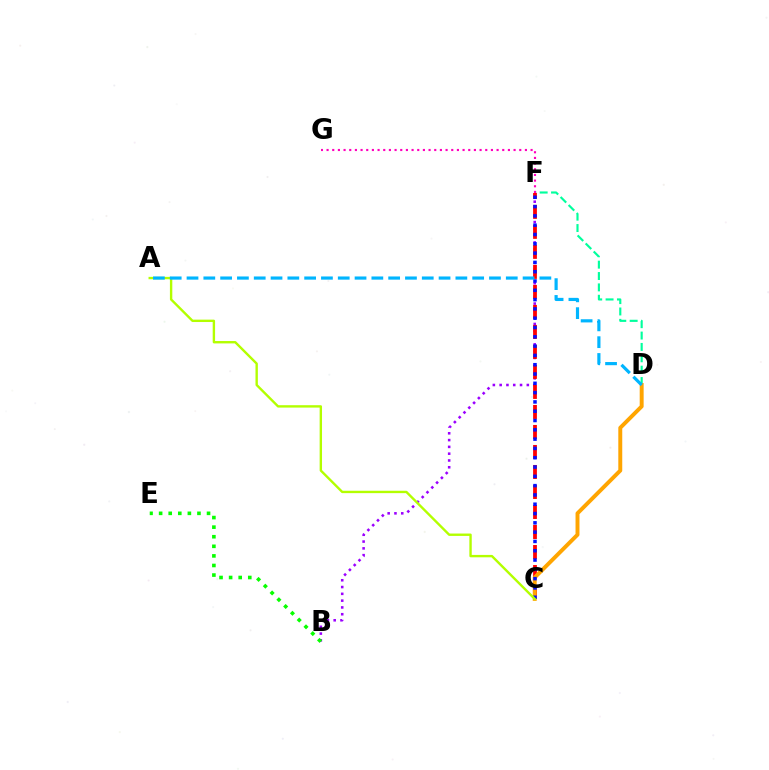{('D', 'F'): [{'color': '#00ff9d', 'line_style': 'dashed', 'thickness': 1.54}], ('B', 'F'): [{'color': '#9b00ff', 'line_style': 'dotted', 'thickness': 1.85}], ('C', 'F'): [{'color': '#ff0000', 'line_style': 'dashed', 'thickness': 2.72}, {'color': '#0010ff', 'line_style': 'dotted', 'thickness': 2.53}], ('C', 'D'): [{'color': '#ffa500', 'line_style': 'solid', 'thickness': 2.84}], ('F', 'G'): [{'color': '#ff00bd', 'line_style': 'dotted', 'thickness': 1.54}], ('A', 'C'): [{'color': '#b3ff00', 'line_style': 'solid', 'thickness': 1.72}], ('B', 'E'): [{'color': '#08ff00', 'line_style': 'dotted', 'thickness': 2.6}], ('A', 'D'): [{'color': '#00b5ff', 'line_style': 'dashed', 'thickness': 2.28}]}